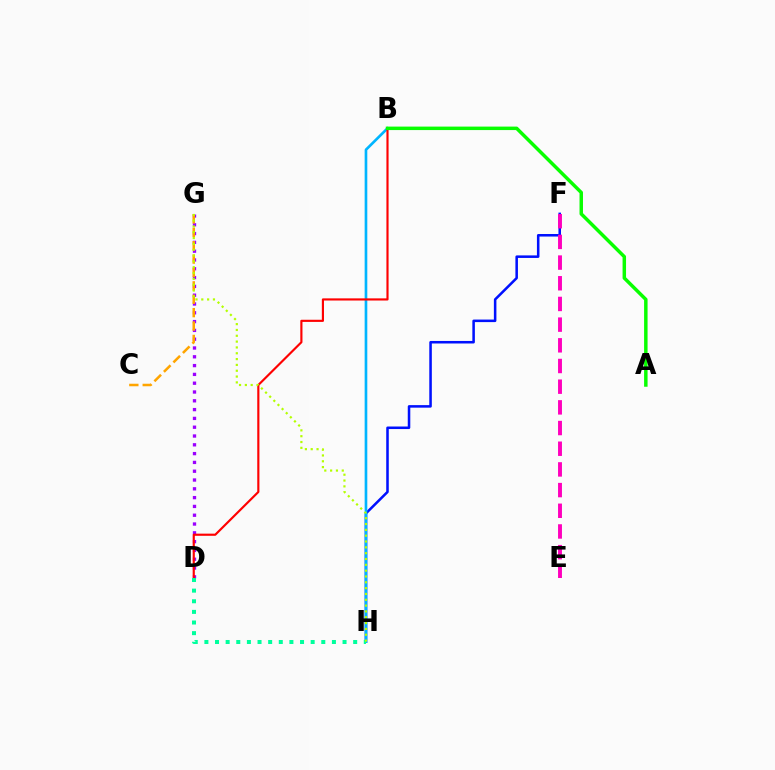{('F', 'H'): [{'color': '#0010ff', 'line_style': 'solid', 'thickness': 1.83}], ('D', 'G'): [{'color': '#9b00ff', 'line_style': 'dotted', 'thickness': 2.39}], ('B', 'H'): [{'color': '#00b5ff', 'line_style': 'solid', 'thickness': 1.91}], ('E', 'F'): [{'color': '#ff00bd', 'line_style': 'dashed', 'thickness': 2.81}], ('B', 'D'): [{'color': '#ff0000', 'line_style': 'solid', 'thickness': 1.55}], ('A', 'B'): [{'color': '#08ff00', 'line_style': 'solid', 'thickness': 2.5}], ('D', 'H'): [{'color': '#00ff9d', 'line_style': 'dotted', 'thickness': 2.89}], ('C', 'G'): [{'color': '#ffa500', 'line_style': 'dashed', 'thickness': 1.82}], ('G', 'H'): [{'color': '#b3ff00', 'line_style': 'dotted', 'thickness': 1.58}]}